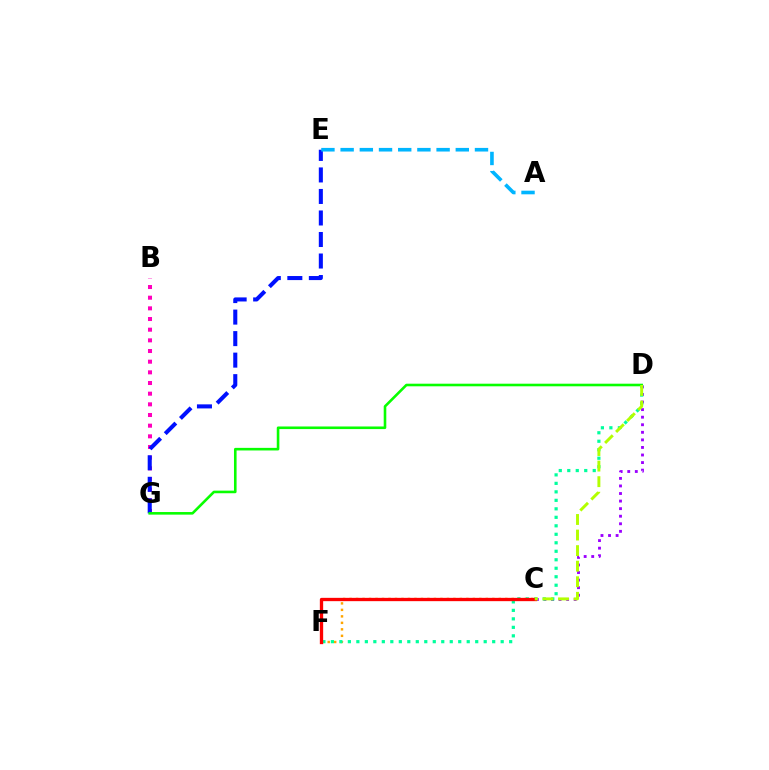{('B', 'G'): [{'color': '#ff00bd', 'line_style': 'dotted', 'thickness': 2.9}], ('C', 'D'): [{'color': '#9b00ff', 'line_style': 'dotted', 'thickness': 2.06}, {'color': '#b3ff00', 'line_style': 'dashed', 'thickness': 2.11}], ('C', 'F'): [{'color': '#ffa500', 'line_style': 'dotted', 'thickness': 1.76}, {'color': '#ff0000', 'line_style': 'solid', 'thickness': 2.38}], ('D', 'F'): [{'color': '#00ff9d', 'line_style': 'dotted', 'thickness': 2.31}], ('E', 'G'): [{'color': '#0010ff', 'line_style': 'dashed', 'thickness': 2.92}], ('D', 'G'): [{'color': '#08ff00', 'line_style': 'solid', 'thickness': 1.87}], ('A', 'E'): [{'color': '#00b5ff', 'line_style': 'dashed', 'thickness': 2.61}]}